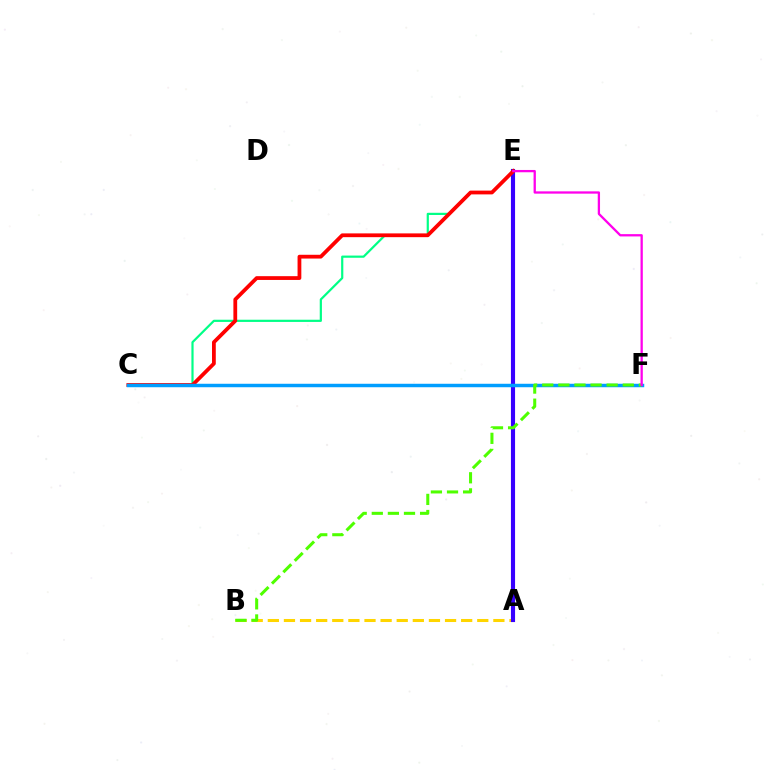{('A', 'B'): [{'color': '#ffd500', 'line_style': 'dashed', 'thickness': 2.19}], ('A', 'E'): [{'color': '#3700ff', 'line_style': 'solid', 'thickness': 2.97}], ('C', 'E'): [{'color': '#00ff86', 'line_style': 'solid', 'thickness': 1.58}, {'color': '#ff0000', 'line_style': 'solid', 'thickness': 2.72}], ('C', 'F'): [{'color': '#009eff', 'line_style': 'solid', 'thickness': 2.5}], ('B', 'F'): [{'color': '#4fff00', 'line_style': 'dashed', 'thickness': 2.19}], ('E', 'F'): [{'color': '#ff00ed', 'line_style': 'solid', 'thickness': 1.65}]}